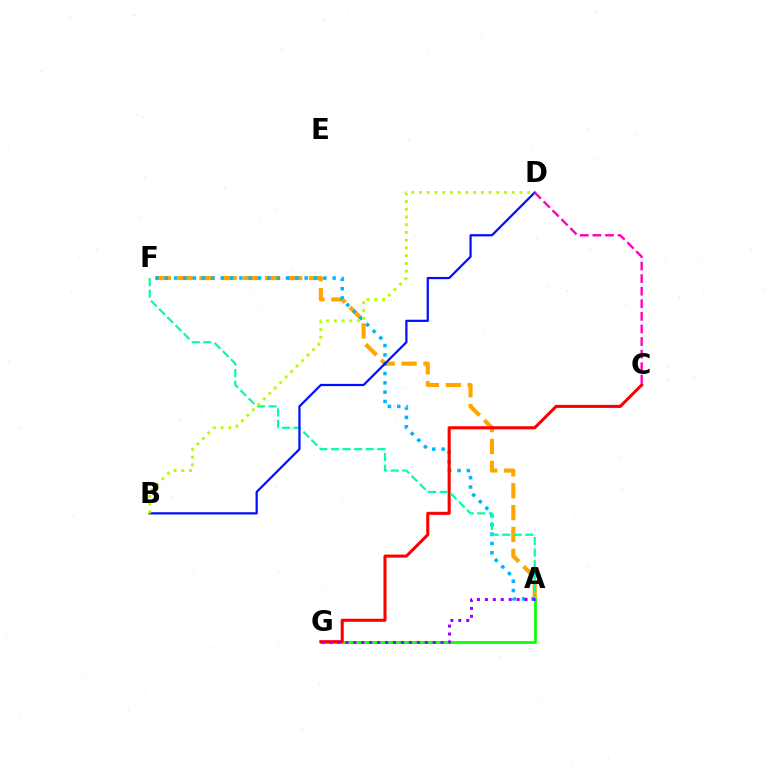{('A', 'F'): [{'color': '#ffa500', 'line_style': 'dashed', 'thickness': 2.97}, {'color': '#00b5ff', 'line_style': 'dotted', 'thickness': 2.53}, {'color': '#00ff9d', 'line_style': 'dashed', 'thickness': 1.57}], ('A', 'G'): [{'color': '#08ff00', 'line_style': 'solid', 'thickness': 1.96}, {'color': '#9b00ff', 'line_style': 'dotted', 'thickness': 2.16}], ('C', 'G'): [{'color': '#ff0000', 'line_style': 'solid', 'thickness': 2.21}], ('B', 'D'): [{'color': '#0010ff', 'line_style': 'solid', 'thickness': 1.61}, {'color': '#b3ff00', 'line_style': 'dotted', 'thickness': 2.1}], ('C', 'D'): [{'color': '#ff00bd', 'line_style': 'dashed', 'thickness': 1.71}]}